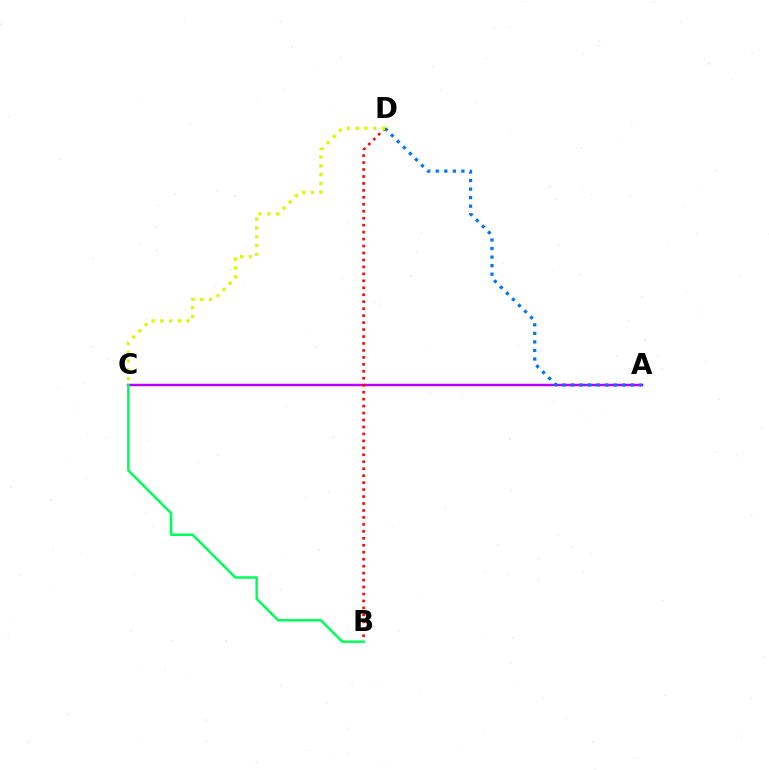{('A', 'C'): [{'color': '#b900ff', 'line_style': 'solid', 'thickness': 1.77}], ('A', 'D'): [{'color': '#0074ff', 'line_style': 'dotted', 'thickness': 2.32}], ('B', 'D'): [{'color': '#ff0000', 'line_style': 'dotted', 'thickness': 1.89}], ('C', 'D'): [{'color': '#d1ff00', 'line_style': 'dotted', 'thickness': 2.38}], ('B', 'C'): [{'color': '#00ff5c', 'line_style': 'solid', 'thickness': 1.78}]}